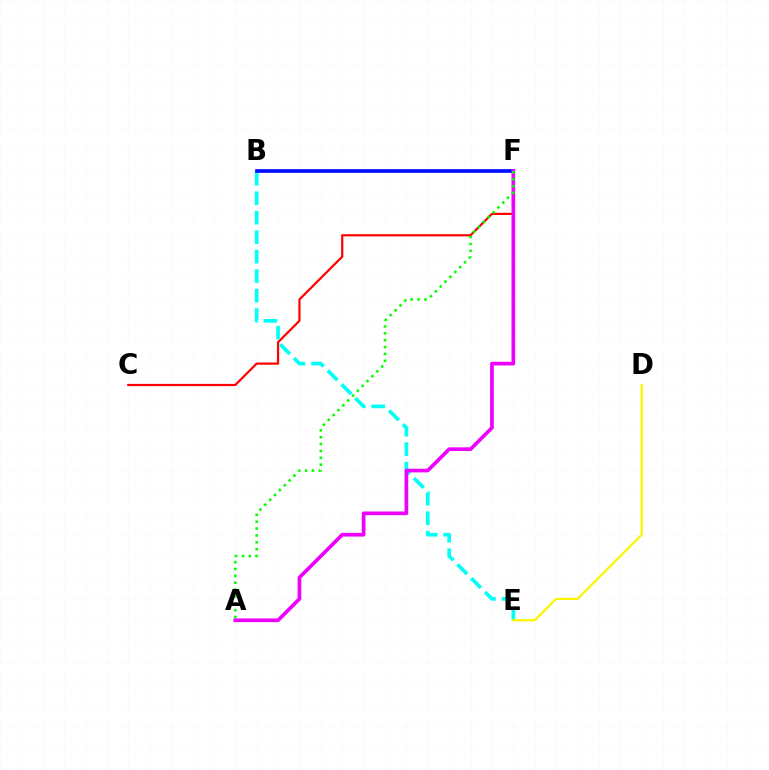{('C', 'F'): [{'color': '#ff0000', 'line_style': 'solid', 'thickness': 1.59}], ('B', 'E'): [{'color': '#00fff6', 'line_style': 'dashed', 'thickness': 2.65}], ('B', 'F'): [{'color': '#0010ff', 'line_style': 'solid', 'thickness': 2.66}], ('A', 'F'): [{'color': '#ee00ff', 'line_style': 'solid', 'thickness': 2.64}, {'color': '#08ff00', 'line_style': 'dotted', 'thickness': 1.87}], ('D', 'E'): [{'color': '#fcf500', 'line_style': 'solid', 'thickness': 1.62}]}